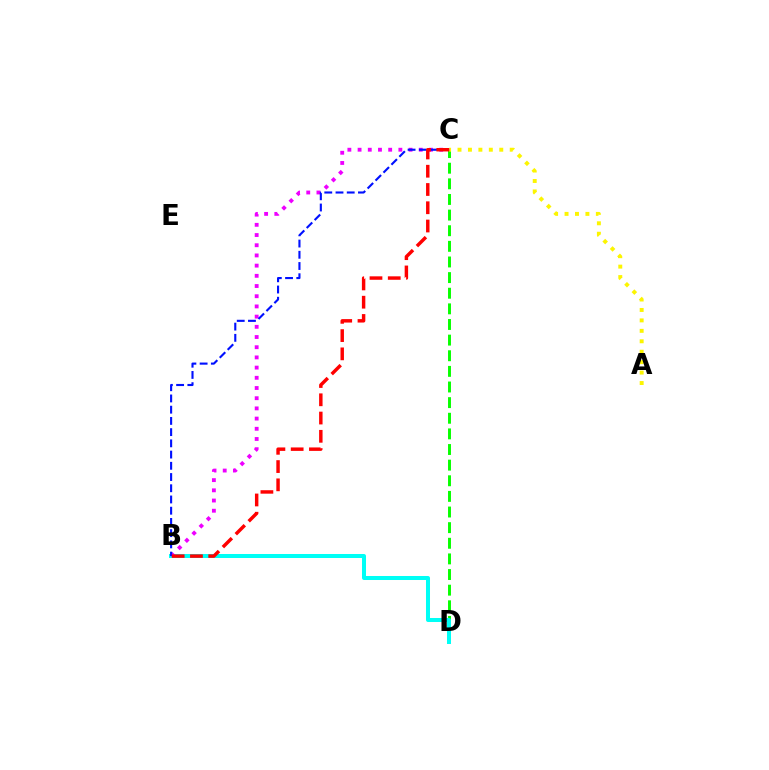{('C', 'D'): [{'color': '#08ff00', 'line_style': 'dashed', 'thickness': 2.12}], ('A', 'C'): [{'color': '#fcf500', 'line_style': 'dotted', 'thickness': 2.84}], ('B', 'D'): [{'color': '#00fff6', 'line_style': 'solid', 'thickness': 2.89}], ('B', 'C'): [{'color': '#ee00ff', 'line_style': 'dotted', 'thickness': 2.77}, {'color': '#0010ff', 'line_style': 'dashed', 'thickness': 1.52}, {'color': '#ff0000', 'line_style': 'dashed', 'thickness': 2.48}]}